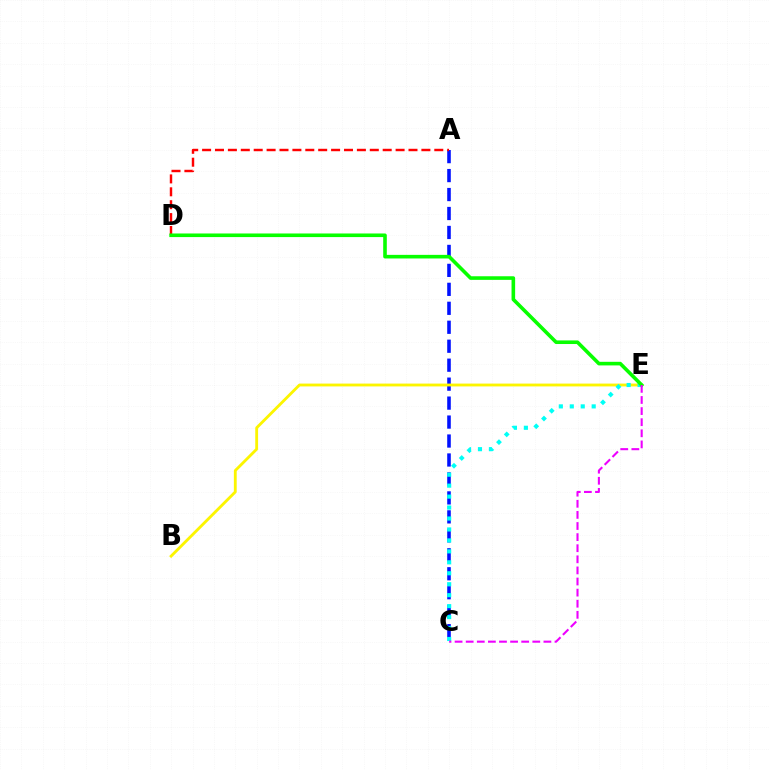{('A', 'C'): [{'color': '#0010ff', 'line_style': 'dashed', 'thickness': 2.58}], ('A', 'D'): [{'color': '#ff0000', 'line_style': 'dashed', 'thickness': 1.75}], ('B', 'E'): [{'color': '#fcf500', 'line_style': 'solid', 'thickness': 2.04}], ('C', 'E'): [{'color': '#00fff6', 'line_style': 'dotted', 'thickness': 2.98}, {'color': '#ee00ff', 'line_style': 'dashed', 'thickness': 1.51}], ('D', 'E'): [{'color': '#08ff00', 'line_style': 'solid', 'thickness': 2.6}]}